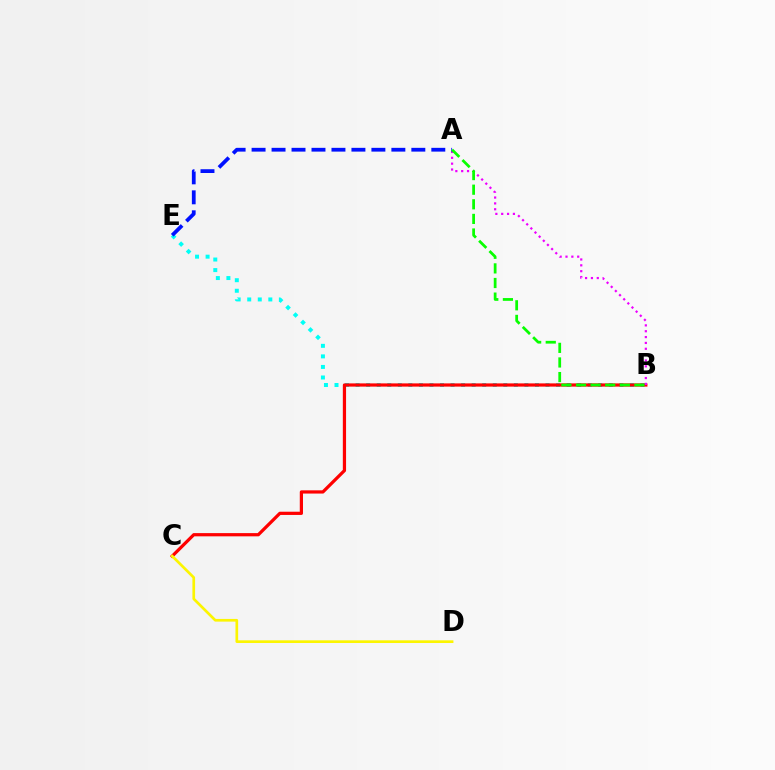{('B', 'E'): [{'color': '#00fff6', 'line_style': 'dotted', 'thickness': 2.87}], ('B', 'C'): [{'color': '#ff0000', 'line_style': 'solid', 'thickness': 2.32}], ('C', 'D'): [{'color': '#fcf500', 'line_style': 'solid', 'thickness': 1.93}], ('A', 'B'): [{'color': '#ee00ff', 'line_style': 'dotted', 'thickness': 1.59}, {'color': '#08ff00', 'line_style': 'dashed', 'thickness': 1.98}], ('A', 'E'): [{'color': '#0010ff', 'line_style': 'dashed', 'thickness': 2.71}]}